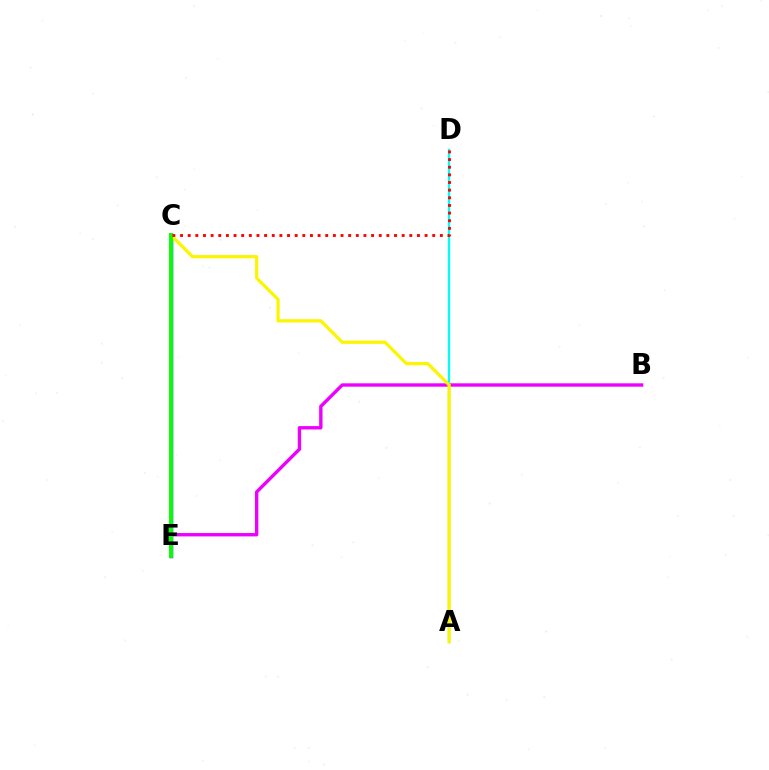{('C', 'E'): [{'color': '#0010ff', 'line_style': 'solid', 'thickness': 2.48}, {'color': '#08ff00', 'line_style': 'solid', 'thickness': 2.84}], ('A', 'D'): [{'color': '#00fff6', 'line_style': 'solid', 'thickness': 1.67}], ('B', 'E'): [{'color': '#ee00ff', 'line_style': 'solid', 'thickness': 2.43}], ('A', 'C'): [{'color': '#fcf500', 'line_style': 'solid', 'thickness': 2.32}], ('C', 'D'): [{'color': '#ff0000', 'line_style': 'dotted', 'thickness': 2.08}]}